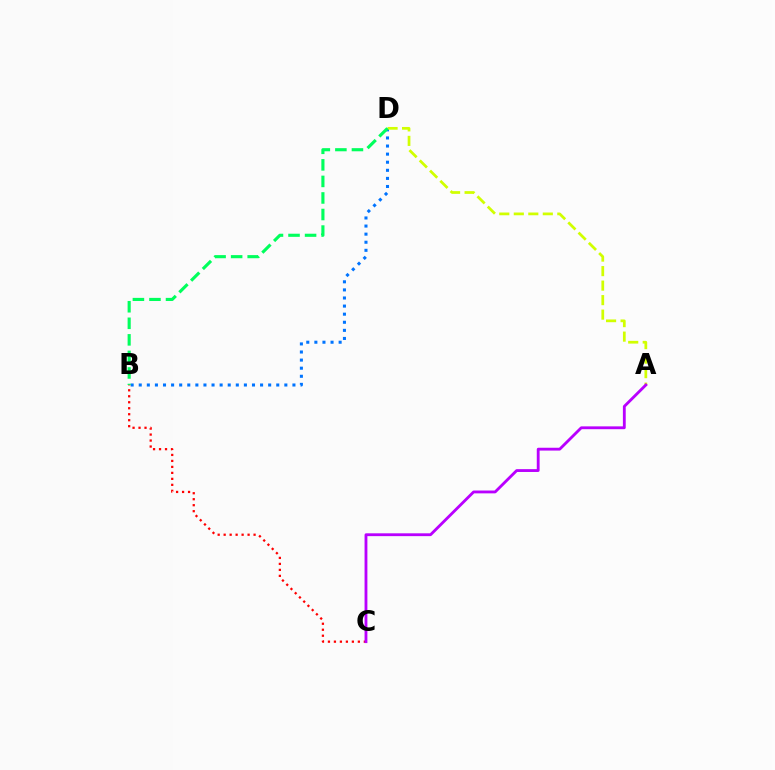{('B', 'D'): [{'color': '#0074ff', 'line_style': 'dotted', 'thickness': 2.2}, {'color': '#00ff5c', 'line_style': 'dashed', 'thickness': 2.25}], ('B', 'C'): [{'color': '#ff0000', 'line_style': 'dotted', 'thickness': 1.63}], ('A', 'D'): [{'color': '#d1ff00', 'line_style': 'dashed', 'thickness': 1.97}], ('A', 'C'): [{'color': '#b900ff', 'line_style': 'solid', 'thickness': 2.04}]}